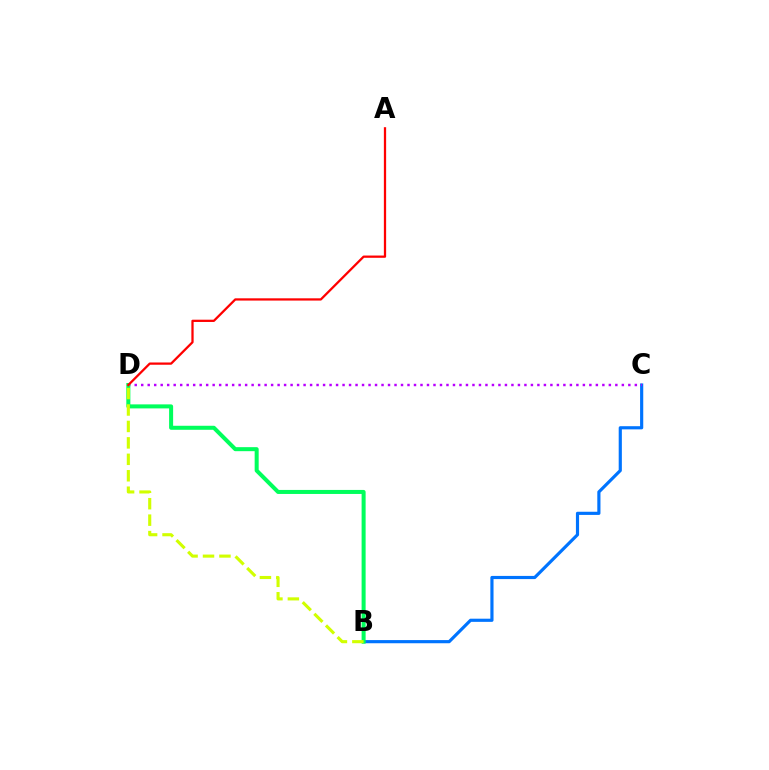{('B', 'C'): [{'color': '#0074ff', 'line_style': 'solid', 'thickness': 2.28}], ('C', 'D'): [{'color': '#b900ff', 'line_style': 'dotted', 'thickness': 1.76}], ('B', 'D'): [{'color': '#00ff5c', 'line_style': 'solid', 'thickness': 2.89}, {'color': '#d1ff00', 'line_style': 'dashed', 'thickness': 2.23}], ('A', 'D'): [{'color': '#ff0000', 'line_style': 'solid', 'thickness': 1.63}]}